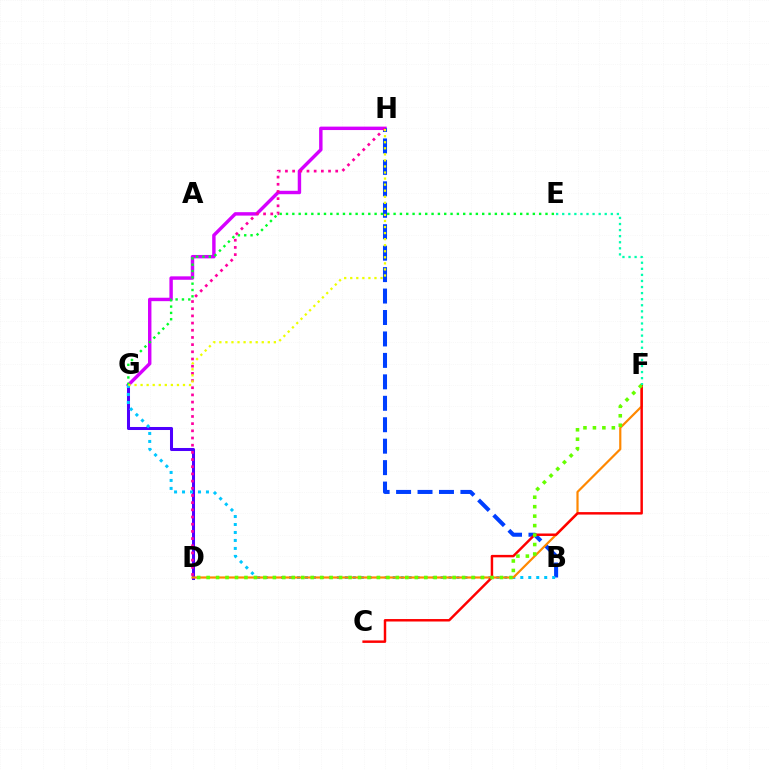{('G', 'H'): [{'color': '#d600ff', 'line_style': 'solid', 'thickness': 2.47}, {'color': '#eeff00', 'line_style': 'dotted', 'thickness': 1.65}], ('D', 'G'): [{'color': '#4f00ff', 'line_style': 'solid', 'thickness': 2.19}], ('E', 'G'): [{'color': '#00ff27', 'line_style': 'dotted', 'thickness': 1.72}], ('B', 'H'): [{'color': '#003fff', 'line_style': 'dashed', 'thickness': 2.91}], ('B', 'G'): [{'color': '#00c7ff', 'line_style': 'dotted', 'thickness': 2.17}], ('D', 'F'): [{'color': '#ff8800', 'line_style': 'solid', 'thickness': 1.58}, {'color': '#66ff00', 'line_style': 'dotted', 'thickness': 2.57}], ('C', 'F'): [{'color': '#ff0000', 'line_style': 'solid', 'thickness': 1.77}], ('D', 'H'): [{'color': '#ff00a0', 'line_style': 'dotted', 'thickness': 1.95}], ('E', 'F'): [{'color': '#00ffaf', 'line_style': 'dotted', 'thickness': 1.65}]}